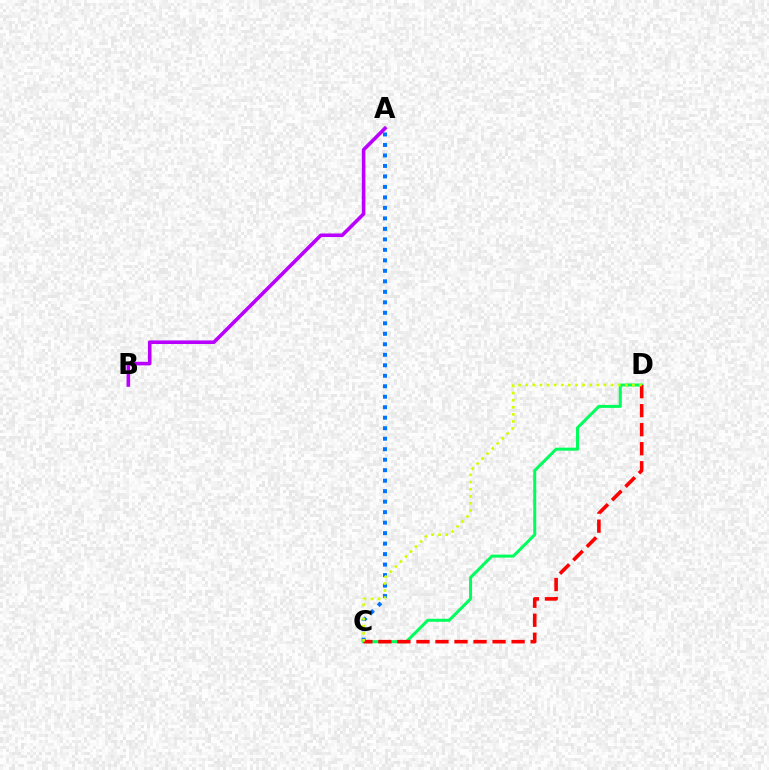{('A', 'B'): [{'color': '#b900ff', 'line_style': 'solid', 'thickness': 2.59}], ('A', 'C'): [{'color': '#0074ff', 'line_style': 'dotted', 'thickness': 2.85}], ('C', 'D'): [{'color': '#00ff5c', 'line_style': 'solid', 'thickness': 2.17}, {'color': '#ff0000', 'line_style': 'dashed', 'thickness': 2.58}, {'color': '#d1ff00', 'line_style': 'dotted', 'thickness': 1.93}]}